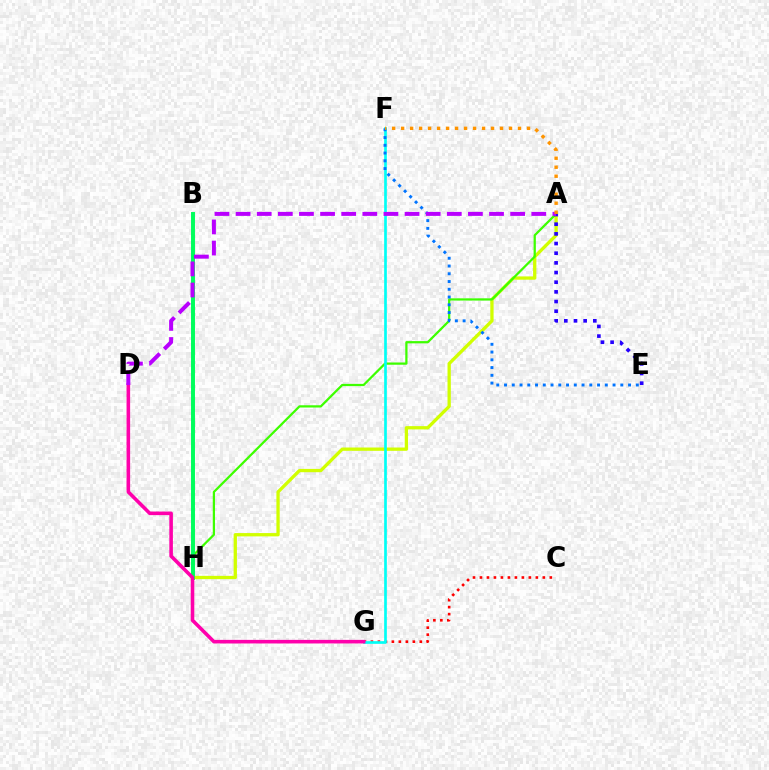{('A', 'H'): [{'color': '#d1ff00', 'line_style': 'solid', 'thickness': 2.38}, {'color': '#3dff00', 'line_style': 'solid', 'thickness': 1.62}], ('B', 'H'): [{'color': '#00ff5c', 'line_style': 'solid', 'thickness': 2.84}], ('C', 'G'): [{'color': '#ff0000', 'line_style': 'dotted', 'thickness': 1.9}], ('F', 'G'): [{'color': '#00fff6', 'line_style': 'solid', 'thickness': 1.93}], ('A', 'E'): [{'color': '#2500ff', 'line_style': 'dotted', 'thickness': 2.63}], ('D', 'G'): [{'color': '#ff00ac', 'line_style': 'solid', 'thickness': 2.58}], ('E', 'F'): [{'color': '#0074ff', 'line_style': 'dotted', 'thickness': 2.11}], ('A', 'D'): [{'color': '#b900ff', 'line_style': 'dashed', 'thickness': 2.87}], ('A', 'F'): [{'color': '#ff9400', 'line_style': 'dotted', 'thickness': 2.44}]}